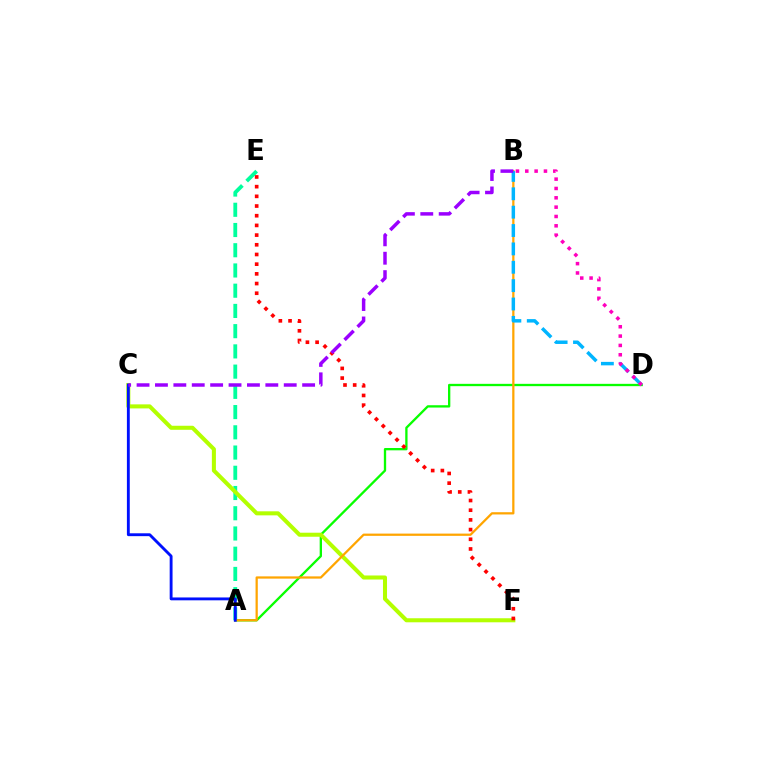{('A', 'D'): [{'color': '#08ff00', 'line_style': 'solid', 'thickness': 1.67}], ('A', 'E'): [{'color': '#00ff9d', 'line_style': 'dashed', 'thickness': 2.75}], ('C', 'F'): [{'color': '#b3ff00', 'line_style': 'solid', 'thickness': 2.91}], ('A', 'B'): [{'color': '#ffa500', 'line_style': 'solid', 'thickness': 1.62}], ('A', 'C'): [{'color': '#0010ff', 'line_style': 'solid', 'thickness': 2.06}], ('B', 'D'): [{'color': '#00b5ff', 'line_style': 'dashed', 'thickness': 2.5}, {'color': '#ff00bd', 'line_style': 'dotted', 'thickness': 2.54}], ('E', 'F'): [{'color': '#ff0000', 'line_style': 'dotted', 'thickness': 2.63}], ('B', 'C'): [{'color': '#9b00ff', 'line_style': 'dashed', 'thickness': 2.5}]}